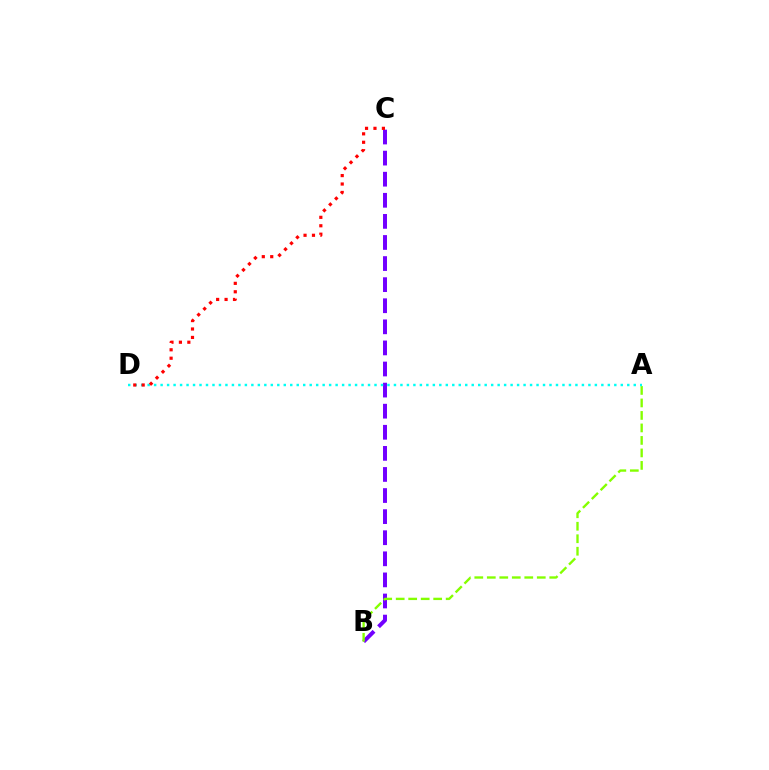{('B', 'C'): [{'color': '#7200ff', 'line_style': 'dashed', 'thickness': 2.86}], ('A', 'B'): [{'color': '#84ff00', 'line_style': 'dashed', 'thickness': 1.7}], ('A', 'D'): [{'color': '#00fff6', 'line_style': 'dotted', 'thickness': 1.76}], ('C', 'D'): [{'color': '#ff0000', 'line_style': 'dotted', 'thickness': 2.29}]}